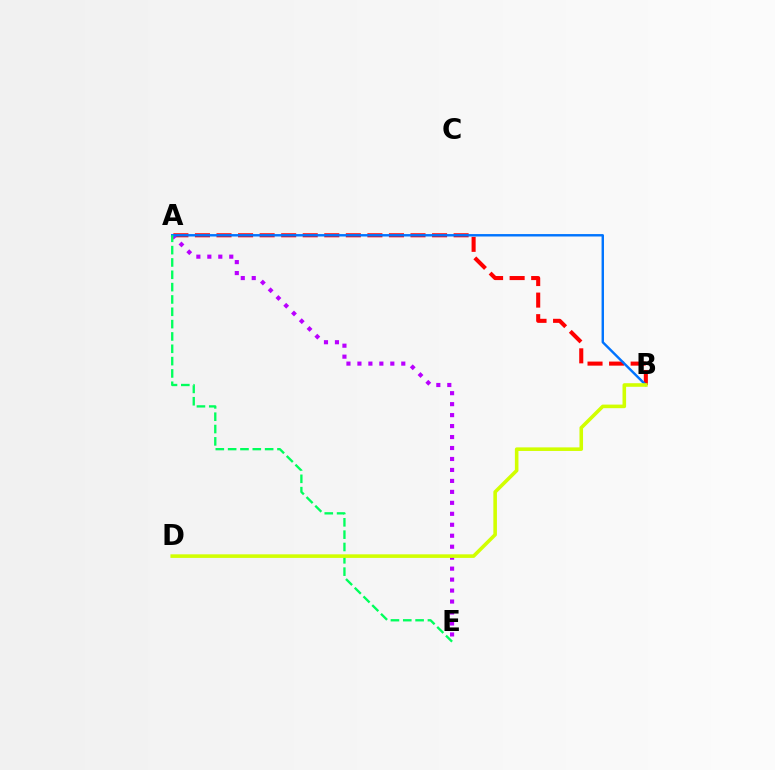{('A', 'B'): [{'color': '#ff0000', 'line_style': 'dashed', 'thickness': 2.93}, {'color': '#0074ff', 'line_style': 'solid', 'thickness': 1.74}], ('A', 'E'): [{'color': '#b900ff', 'line_style': 'dotted', 'thickness': 2.98}, {'color': '#00ff5c', 'line_style': 'dashed', 'thickness': 1.68}], ('B', 'D'): [{'color': '#d1ff00', 'line_style': 'solid', 'thickness': 2.58}]}